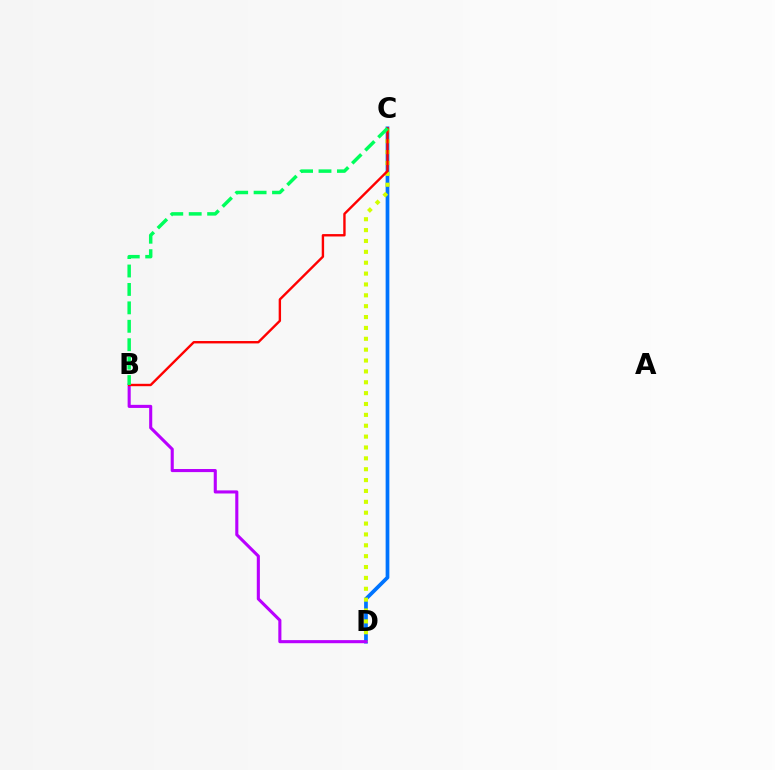{('C', 'D'): [{'color': '#0074ff', 'line_style': 'solid', 'thickness': 2.69}, {'color': '#d1ff00', 'line_style': 'dotted', 'thickness': 2.95}], ('B', 'D'): [{'color': '#b900ff', 'line_style': 'solid', 'thickness': 2.23}], ('B', 'C'): [{'color': '#ff0000', 'line_style': 'solid', 'thickness': 1.72}, {'color': '#00ff5c', 'line_style': 'dashed', 'thickness': 2.5}]}